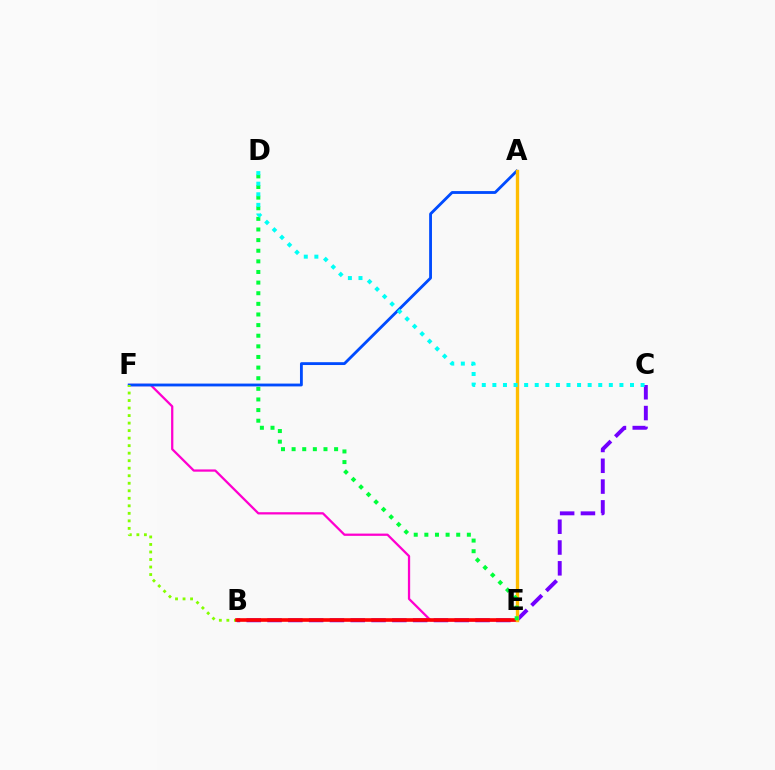{('E', 'F'): [{'color': '#ff00cf', 'line_style': 'solid', 'thickness': 1.63}], ('A', 'F'): [{'color': '#004bff', 'line_style': 'solid', 'thickness': 2.04}], ('B', 'F'): [{'color': '#84ff00', 'line_style': 'dotted', 'thickness': 2.04}], ('B', 'C'): [{'color': '#7200ff', 'line_style': 'dashed', 'thickness': 2.83}], ('B', 'E'): [{'color': '#ff0000', 'line_style': 'solid', 'thickness': 2.61}], ('A', 'E'): [{'color': '#ffbd00', 'line_style': 'solid', 'thickness': 2.41}], ('D', 'E'): [{'color': '#00ff39', 'line_style': 'dotted', 'thickness': 2.89}], ('C', 'D'): [{'color': '#00fff6', 'line_style': 'dotted', 'thickness': 2.88}]}